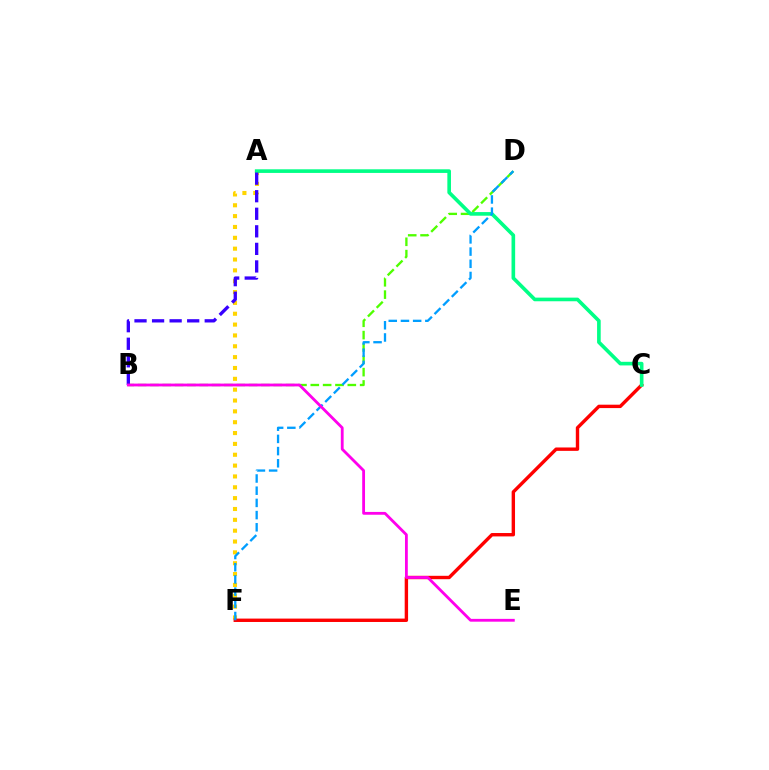{('A', 'F'): [{'color': '#ffd500', 'line_style': 'dotted', 'thickness': 2.95}], ('C', 'F'): [{'color': '#ff0000', 'line_style': 'solid', 'thickness': 2.44}], ('B', 'D'): [{'color': '#4fff00', 'line_style': 'dashed', 'thickness': 1.68}], ('A', 'C'): [{'color': '#00ff86', 'line_style': 'solid', 'thickness': 2.61}], ('D', 'F'): [{'color': '#009eff', 'line_style': 'dashed', 'thickness': 1.66}], ('A', 'B'): [{'color': '#3700ff', 'line_style': 'dashed', 'thickness': 2.39}], ('B', 'E'): [{'color': '#ff00ed', 'line_style': 'solid', 'thickness': 2.02}]}